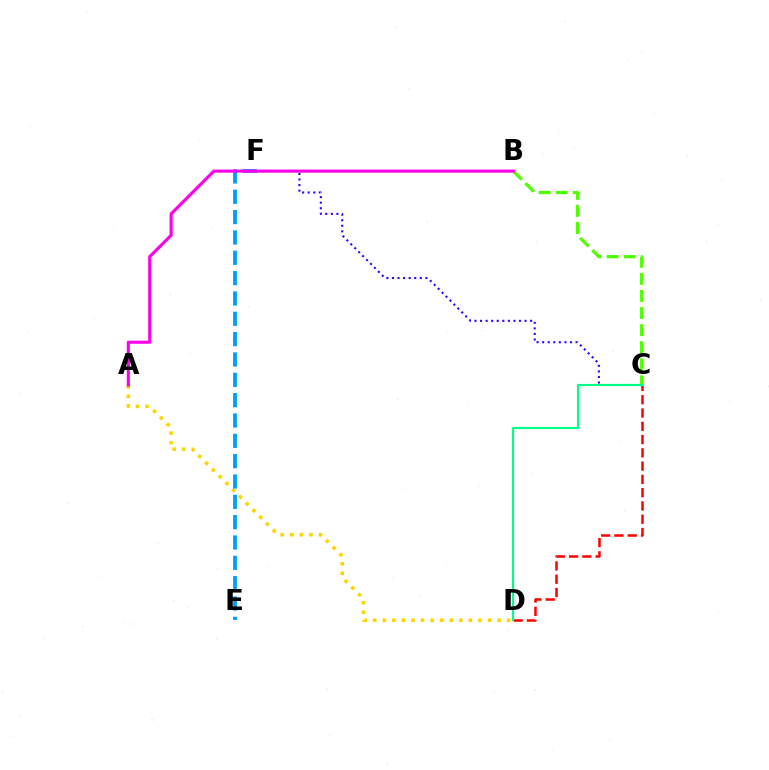{('A', 'D'): [{'color': '#ffd500', 'line_style': 'dotted', 'thickness': 2.6}], ('B', 'C'): [{'color': '#4fff00', 'line_style': 'dashed', 'thickness': 2.32}], ('C', 'F'): [{'color': '#3700ff', 'line_style': 'dotted', 'thickness': 1.51}], ('E', 'F'): [{'color': '#009eff', 'line_style': 'dashed', 'thickness': 2.76}], ('C', 'D'): [{'color': '#ff0000', 'line_style': 'dashed', 'thickness': 1.8}, {'color': '#00ff86', 'line_style': 'solid', 'thickness': 1.54}], ('A', 'B'): [{'color': '#ff00ed', 'line_style': 'solid', 'thickness': 2.24}]}